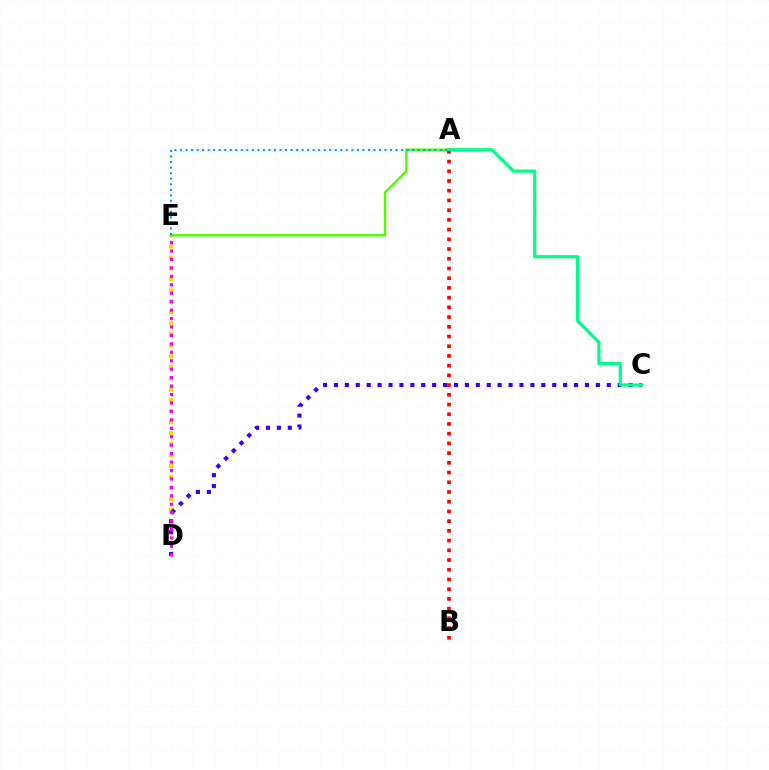{('D', 'E'): [{'color': '#ffd500', 'line_style': 'dotted', 'thickness': 2.98}, {'color': '#ff00ed', 'line_style': 'dotted', 'thickness': 2.29}], ('A', 'B'): [{'color': '#ff0000', 'line_style': 'dotted', 'thickness': 2.64}], ('C', 'D'): [{'color': '#3700ff', 'line_style': 'dotted', 'thickness': 2.97}], ('A', 'E'): [{'color': '#4fff00', 'line_style': 'solid', 'thickness': 1.76}, {'color': '#009eff', 'line_style': 'dotted', 'thickness': 1.5}], ('A', 'C'): [{'color': '#00ff86', 'line_style': 'solid', 'thickness': 2.28}]}